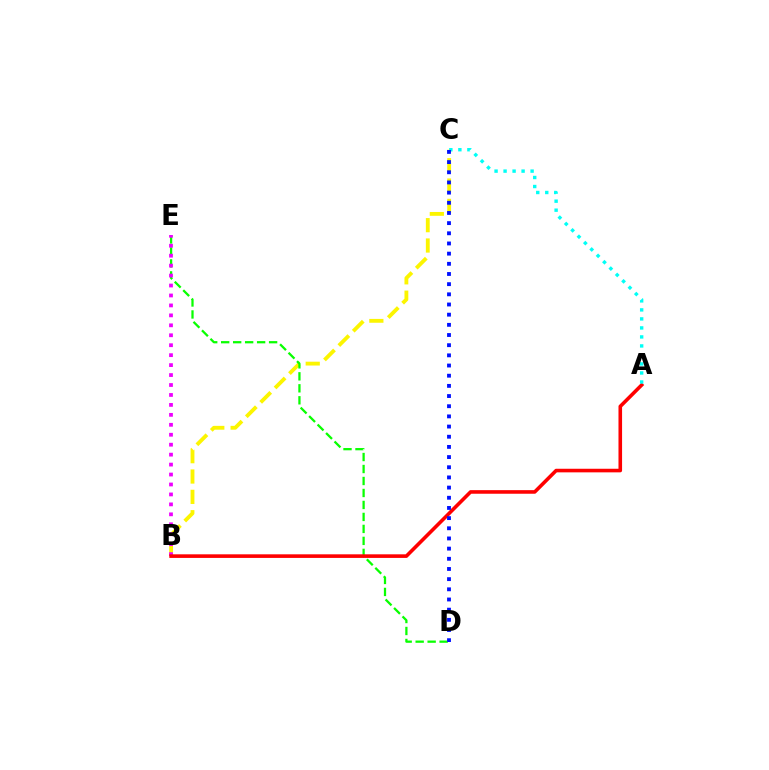{('B', 'C'): [{'color': '#fcf500', 'line_style': 'dashed', 'thickness': 2.76}], ('D', 'E'): [{'color': '#08ff00', 'line_style': 'dashed', 'thickness': 1.63}], ('B', 'E'): [{'color': '#ee00ff', 'line_style': 'dotted', 'thickness': 2.7}], ('A', 'B'): [{'color': '#ff0000', 'line_style': 'solid', 'thickness': 2.59}], ('A', 'C'): [{'color': '#00fff6', 'line_style': 'dotted', 'thickness': 2.45}], ('C', 'D'): [{'color': '#0010ff', 'line_style': 'dotted', 'thickness': 2.76}]}